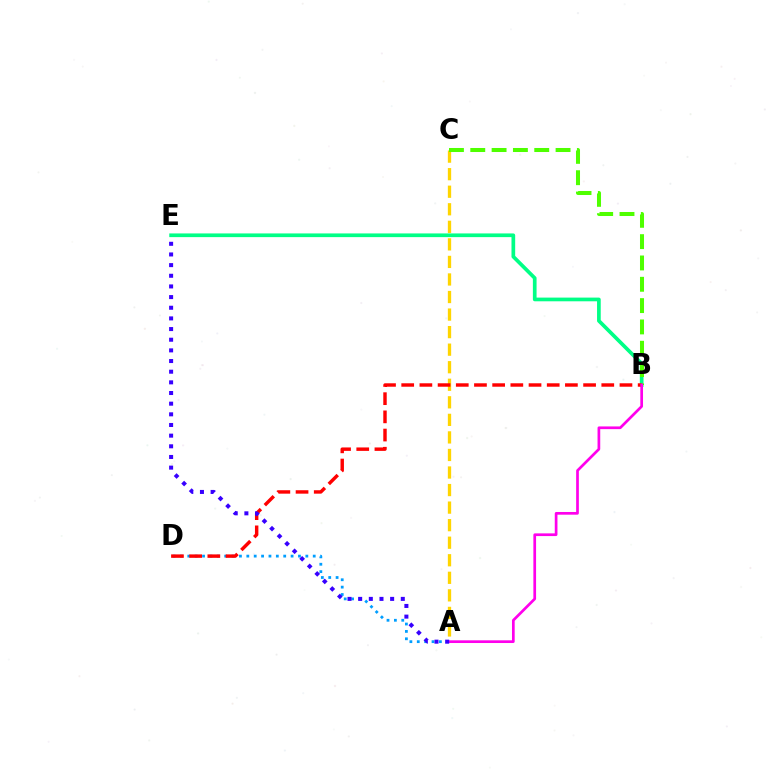{('B', 'E'): [{'color': '#00ff86', 'line_style': 'solid', 'thickness': 2.66}], ('A', 'C'): [{'color': '#ffd500', 'line_style': 'dashed', 'thickness': 2.38}], ('A', 'D'): [{'color': '#009eff', 'line_style': 'dotted', 'thickness': 2.0}], ('B', 'C'): [{'color': '#4fff00', 'line_style': 'dashed', 'thickness': 2.9}], ('B', 'D'): [{'color': '#ff0000', 'line_style': 'dashed', 'thickness': 2.47}], ('A', 'B'): [{'color': '#ff00ed', 'line_style': 'solid', 'thickness': 1.94}], ('A', 'E'): [{'color': '#3700ff', 'line_style': 'dotted', 'thickness': 2.9}]}